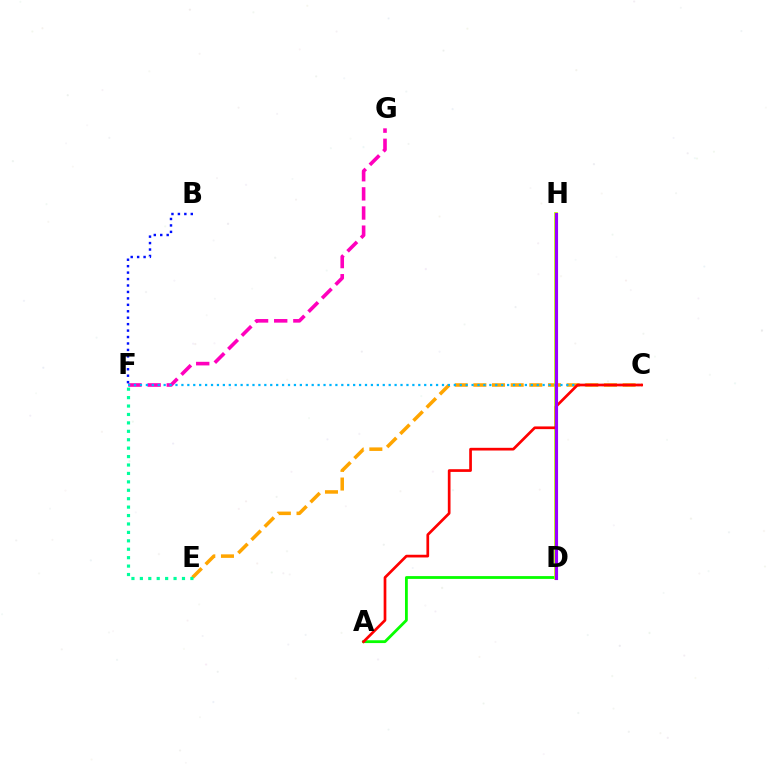{('C', 'E'): [{'color': '#ffa500', 'line_style': 'dashed', 'thickness': 2.53}], ('F', 'G'): [{'color': '#ff00bd', 'line_style': 'dashed', 'thickness': 2.6}], ('A', 'D'): [{'color': '#08ff00', 'line_style': 'solid', 'thickness': 2.02}], ('D', 'H'): [{'color': '#b3ff00', 'line_style': 'solid', 'thickness': 2.69}, {'color': '#9b00ff', 'line_style': 'solid', 'thickness': 2.24}], ('E', 'F'): [{'color': '#00ff9d', 'line_style': 'dotted', 'thickness': 2.29}], ('C', 'F'): [{'color': '#00b5ff', 'line_style': 'dotted', 'thickness': 1.61}], ('A', 'C'): [{'color': '#ff0000', 'line_style': 'solid', 'thickness': 1.95}], ('B', 'F'): [{'color': '#0010ff', 'line_style': 'dotted', 'thickness': 1.75}]}